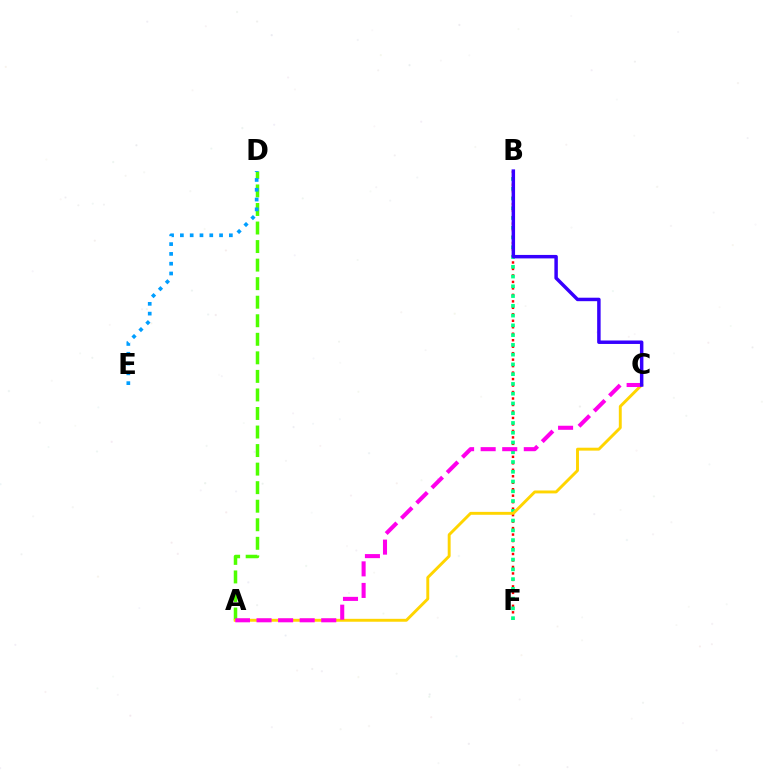{('B', 'F'): [{'color': '#ff0000', 'line_style': 'dotted', 'thickness': 1.76}, {'color': '#00ff86', 'line_style': 'dotted', 'thickness': 2.65}], ('A', 'D'): [{'color': '#4fff00', 'line_style': 'dashed', 'thickness': 2.52}], ('A', 'C'): [{'color': '#ffd500', 'line_style': 'solid', 'thickness': 2.1}, {'color': '#ff00ed', 'line_style': 'dashed', 'thickness': 2.93}], ('D', 'E'): [{'color': '#009eff', 'line_style': 'dotted', 'thickness': 2.66}], ('B', 'C'): [{'color': '#3700ff', 'line_style': 'solid', 'thickness': 2.5}]}